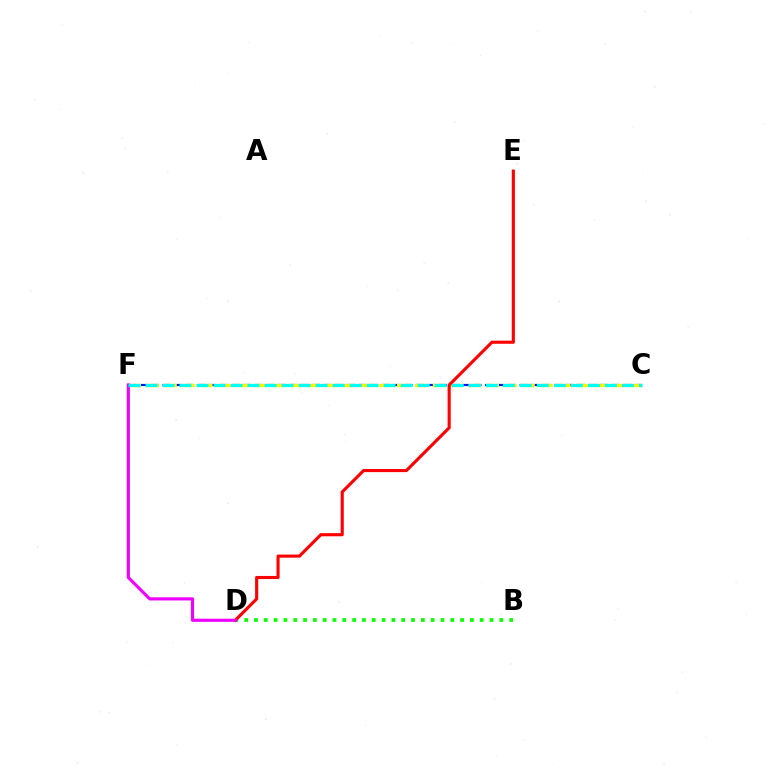{('C', 'F'): [{'color': '#0010ff', 'line_style': 'dashed', 'thickness': 1.56}, {'color': '#fcf500', 'line_style': 'dashed', 'thickness': 2.43}, {'color': '#00fff6', 'line_style': 'dashed', 'thickness': 2.31}], ('B', 'D'): [{'color': '#08ff00', 'line_style': 'dotted', 'thickness': 2.67}], ('D', 'E'): [{'color': '#ff0000', 'line_style': 'solid', 'thickness': 2.24}], ('D', 'F'): [{'color': '#ee00ff', 'line_style': 'solid', 'thickness': 2.26}]}